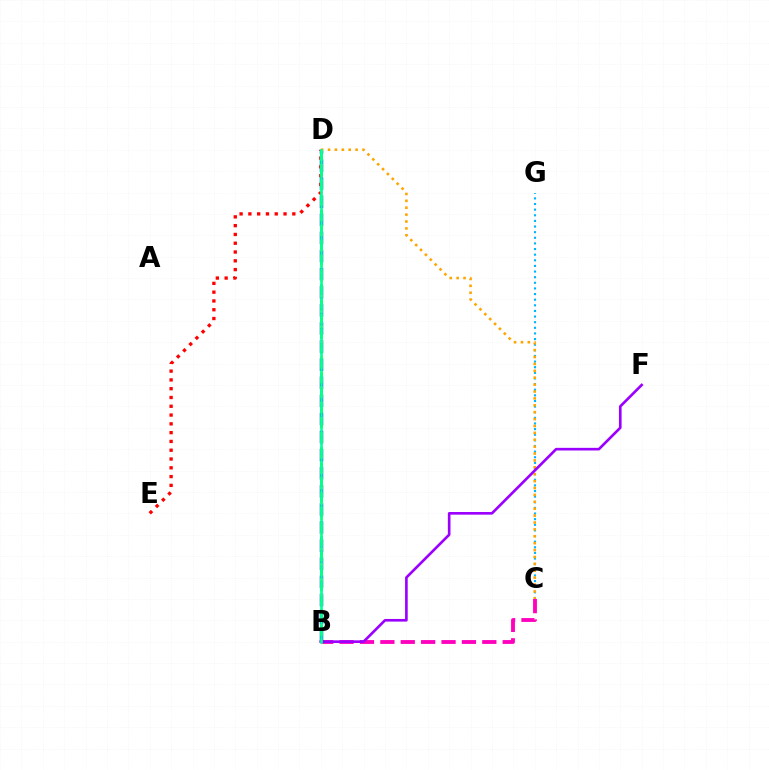{('C', 'G'): [{'color': '#00b5ff', 'line_style': 'dotted', 'thickness': 1.53}], ('B', 'D'): [{'color': '#0010ff', 'line_style': 'dashed', 'thickness': 2.46}, {'color': '#b3ff00', 'line_style': 'dotted', 'thickness': 2.08}, {'color': '#08ff00', 'line_style': 'dashed', 'thickness': 2.02}, {'color': '#00ff9d', 'line_style': 'solid', 'thickness': 1.89}], ('B', 'C'): [{'color': '#ff00bd', 'line_style': 'dashed', 'thickness': 2.77}], ('D', 'E'): [{'color': '#ff0000', 'line_style': 'dotted', 'thickness': 2.39}], ('C', 'D'): [{'color': '#ffa500', 'line_style': 'dotted', 'thickness': 1.87}], ('B', 'F'): [{'color': '#9b00ff', 'line_style': 'solid', 'thickness': 1.9}]}